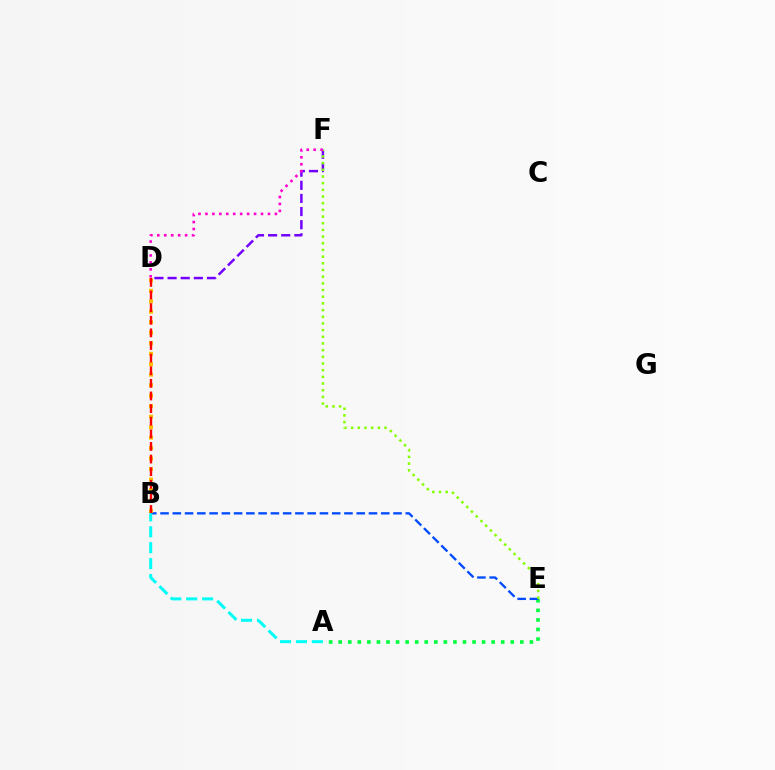{('D', 'F'): [{'color': '#7200ff', 'line_style': 'dashed', 'thickness': 1.78}, {'color': '#ff00cf', 'line_style': 'dotted', 'thickness': 1.89}], ('A', 'E'): [{'color': '#00ff39', 'line_style': 'dotted', 'thickness': 2.6}], ('B', 'E'): [{'color': '#004bff', 'line_style': 'dashed', 'thickness': 1.67}], ('E', 'F'): [{'color': '#84ff00', 'line_style': 'dotted', 'thickness': 1.81}], ('B', 'D'): [{'color': '#ffbd00', 'line_style': 'dotted', 'thickness': 2.85}, {'color': '#ff0000', 'line_style': 'dashed', 'thickness': 1.71}], ('A', 'B'): [{'color': '#00fff6', 'line_style': 'dashed', 'thickness': 2.16}]}